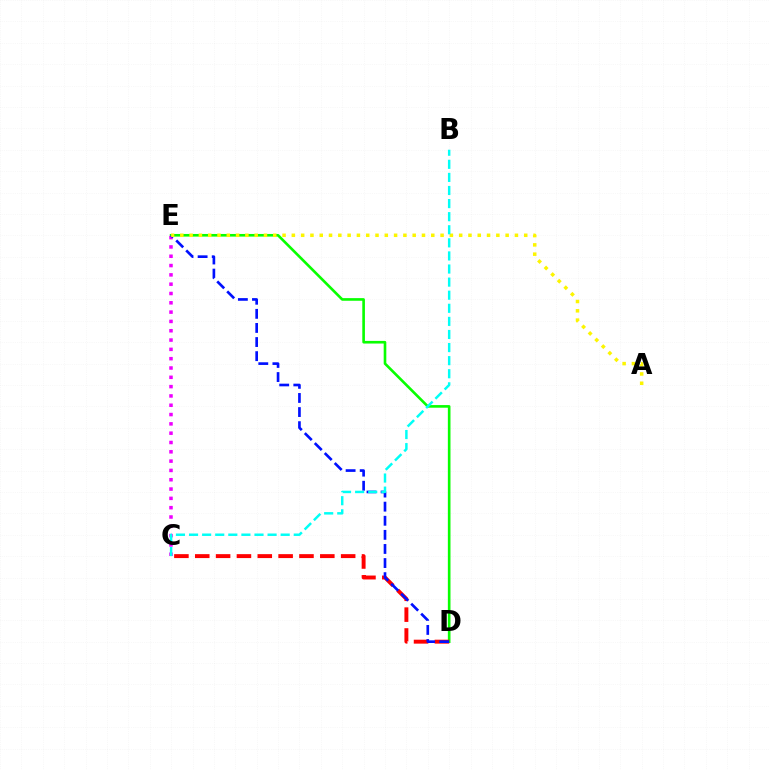{('D', 'E'): [{'color': '#08ff00', 'line_style': 'solid', 'thickness': 1.9}, {'color': '#0010ff', 'line_style': 'dashed', 'thickness': 1.92}], ('C', 'D'): [{'color': '#ff0000', 'line_style': 'dashed', 'thickness': 2.83}], ('C', 'E'): [{'color': '#ee00ff', 'line_style': 'dotted', 'thickness': 2.53}], ('A', 'E'): [{'color': '#fcf500', 'line_style': 'dotted', 'thickness': 2.53}], ('B', 'C'): [{'color': '#00fff6', 'line_style': 'dashed', 'thickness': 1.78}]}